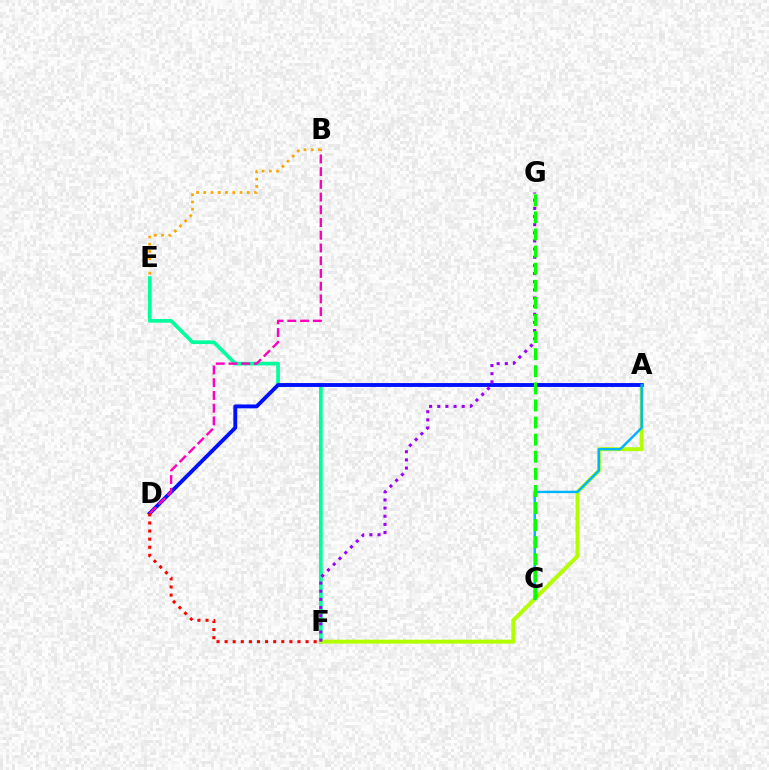{('E', 'F'): [{'color': '#00ff9d', 'line_style': 'solid', 'thickness': 2.65}], ('A', 'F'): [{'color': '#b3ff00', 'line_style': 'solid', 'thickness': 2.83}], ('A', 'D'): [{'color': '#0010ff', 'line_style': 'solid', 'thickness': 2.79}], ('A', 'C'): [{'color': '#00b5ff', 'line_style': 'solid', 'thickness': 1.75}], ('B', 'D'): [{'color': '#ff00bd', 'line_style': 'dashed', 'thickness': 1.73}], ('B', 'E'): [{'color': '#ffa500', 'line_style': 'dotted', 'thickness': 1.97}], ('D', 'F'): [{'color': '#ff0000', 'line_style': 'dotted', 'thickness': 2.2}], ('F', 'G'): [{'color': '#9b00ff', 'line_style': 'dotted', 'thickness': 2.21}], ('C', 'G'): [{'color': '#08ff00', 'line_style': 'dashed', 'thickness': 2.32}]}